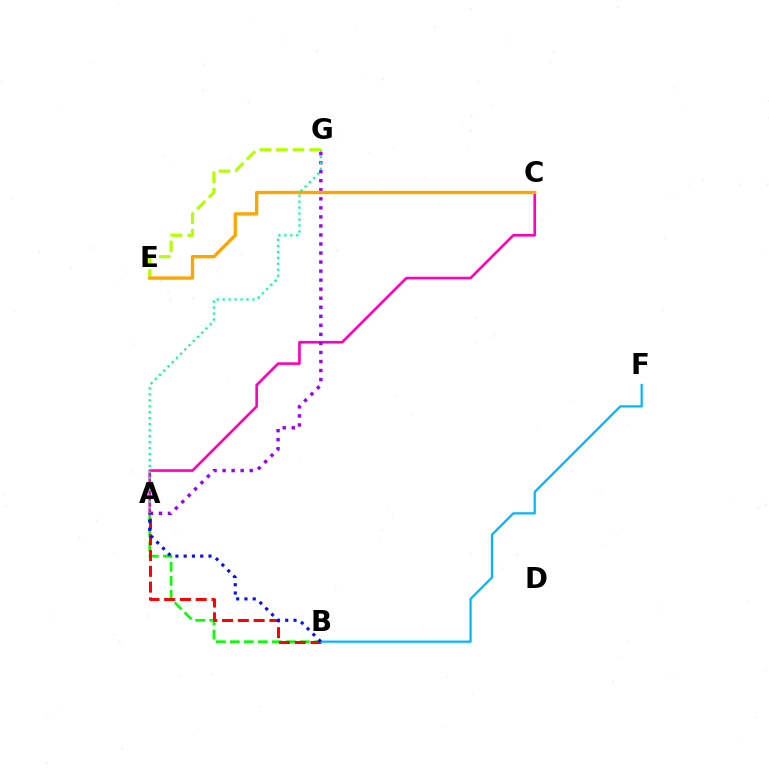{('A', 'B'): [{'color': '#08ff00', 'line_style': 'dashed', 'thickness': 1.9}, {'color': '#ff0000', 'line_style': 'dashed', 'thickness': 2.14}, {'color': '#0010ff', 'line_style': 'dotted', 'thickness': 2.25}], ('A', 'C'): [{'color': '#ff00bd', 'line_style': 'solid', 'thickness': 1.89}], ('A', 'G'): [{'color': '#9b00ff', 'line_style': 'dotted', 'thickness': 2.46}, {'color': '#00ff9d', 'line_style': 'dotted', 'thickness': 1.62}], ('E', 'G'): [{'color': '#b3ff00', 'line_style': 'dashed', 'thickness': 2.25}], ('B', 'F'): [{'color': '#00b5ff', 'line_style': 'solid', 'thickness': 1.58}], ('C', 'E'): [{'color': '#ffa500', 'line_style': 'solid', 'thickness': 2.4}]}